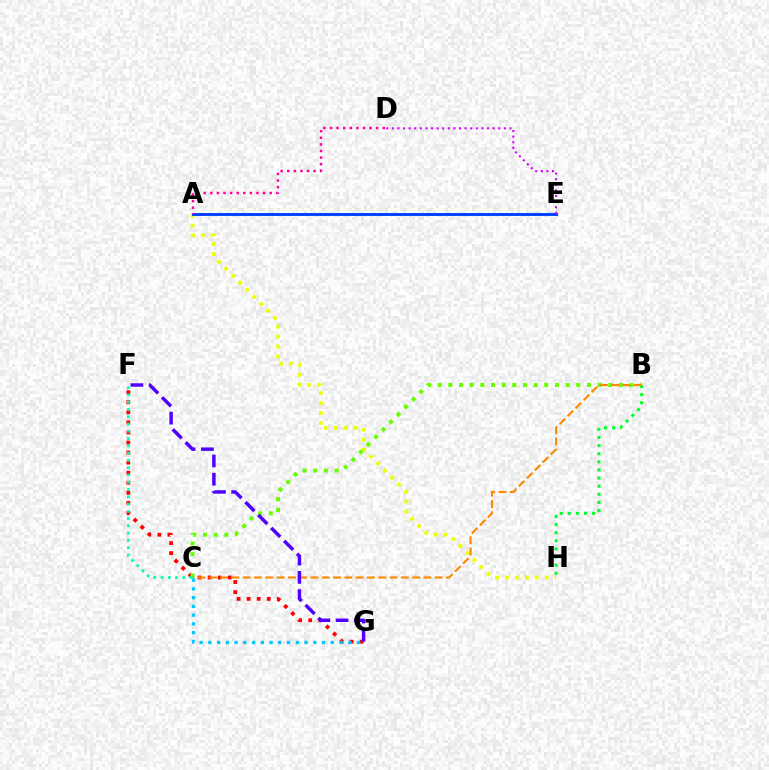{('F', 'G'): [{'color': '#ff0000', 'line_style': 'dotted', 'thickness': 2.73}, {'color': '#4f00ff', 'line_style': 'dashed', 'thickness': 2.48}], ('A', 'H'): [{'color': '#eeff00', 'line_style': 'dotted', 'thickness': 2.7}], ('B', 'C'): [{'color': '#66ff00', 'line_style': 'dotted', 'thickness': 2.9}, {'color': '#ff8800', 'line_style': 'dashed', 'thickness': 1.53}], ('B', 'H'): [{'color': '#00ff27', 'line_style': 'dotted', 'thickness': 2.21}], ('A', 'E'): [{'color': '#003fff', 'line_style': 'solid', 'thickness': 2.09}], ('C', 'F'): [{'color': '#00ffaf', 'line_style': 'dotted', 'thickness': 1.98}], ('D', 'E'): [{'color': '#d600ff', 'line_style': 'dotted', 'thickness': 1.52}], ('A', 'D'): [{'color': '#ff00a0', 'line_style': 'dotted', 'thickness': 1.79}], ('C', 'G'): [{'color': '#00c7ff', 'line_style': 'dotted', 'thickness': 2.38}]}